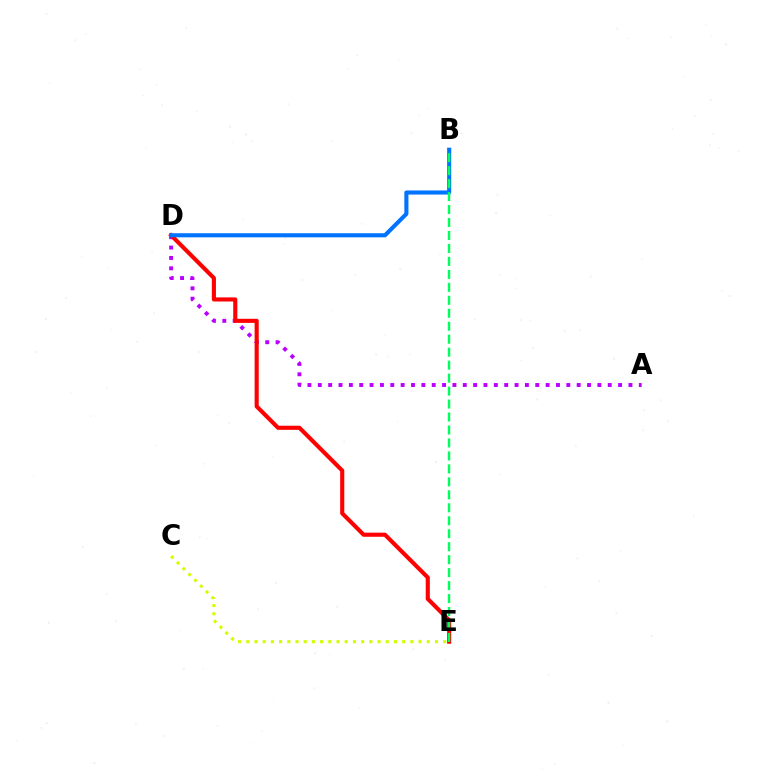{('A', 'D'): [{'color': '#b900ff', 'line_style': 'dotted', 'thickness': 2.81}], ('D', 'E'): [{'color': '#ff0000', 'line_style': 'solid', 'thickness': 2.95}], ('B', 'D'): [{'color': '#0074ff', 'line_style': 'solid', 'thickness': 2.95}], ('C', 'E'): [{'color': '#d1ff00', 'line_style': 'dotted', 'thickness': 2.23}], ('B', 'E'): [{'color': '#00ff5c', 'line_style': 'dashed', 'thickness': 1.76}]}